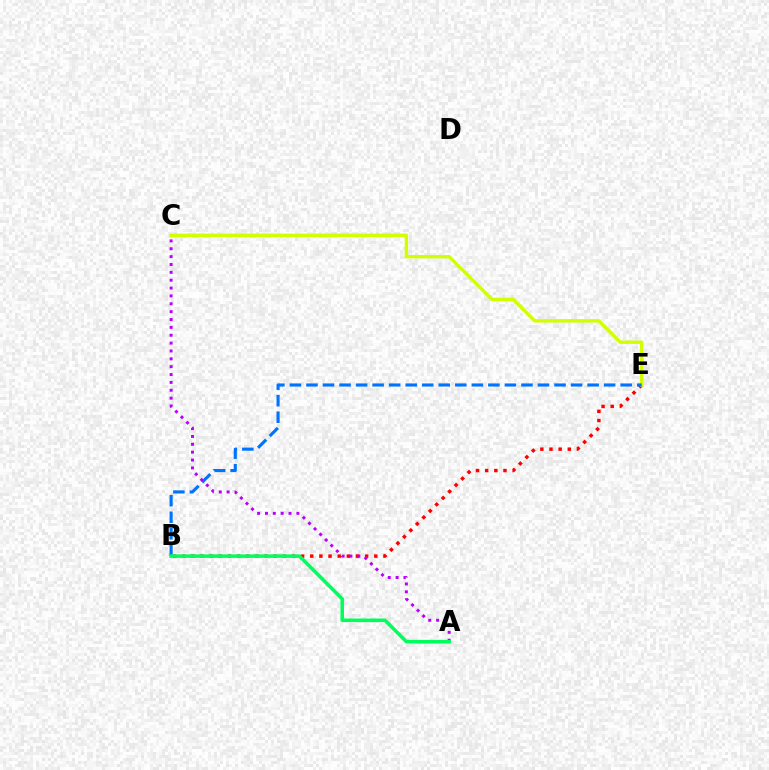{('B', 'E'): [{'color': '#ff0000', 'line_style': 'dotted', 'thickness': 2.49}, {'color': '#0074ff', 'line_style': 'dashed', 'thickness': 2.25}], ('C', 'E'): [{'color': '#d1ff00', 'line_style': 'solid', 'thickness': 2.45}], ('A', 'C'): [{'color': '#b900ff', 'line_style': 'dotted', 'thickness': 2.14}], ('A', 'B'): [{'color': '#00ff5c', 'line_style': 'solid', 'thickness': 2.56}]}